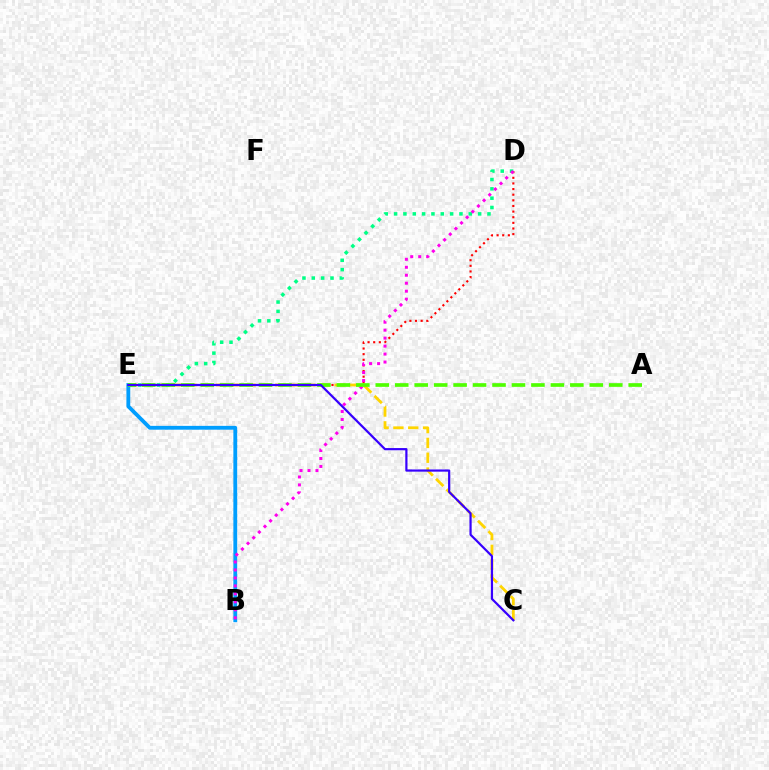{('D', 'E'): [{'color': '#ff0000', 'line_style': 'dotted', 'thickness': 1.53}, {'color': '#00ff86', 'line_style': 'dotted', 'thickness': 2.54}], ('C', 'E'): [{'color': '#ffd500', 'line_style': 'dashed', 'thickness': 2.01}, {'color': '#3700ff', 'line_style': 'solid', 'thickness': 1.59}], ('B', 'E'): [{'color': '#009eff', 'line_style': 'solid', 'thickness': 2.75}], ('B', 'D'): [{'color': '#ff00ed', 'line_style': 'dotted', 'thickness': 2.17}], ('A', 'E'): [{'color': '#4fff00', 'line_style': 'dashed', 'thickness': 2.64}]}